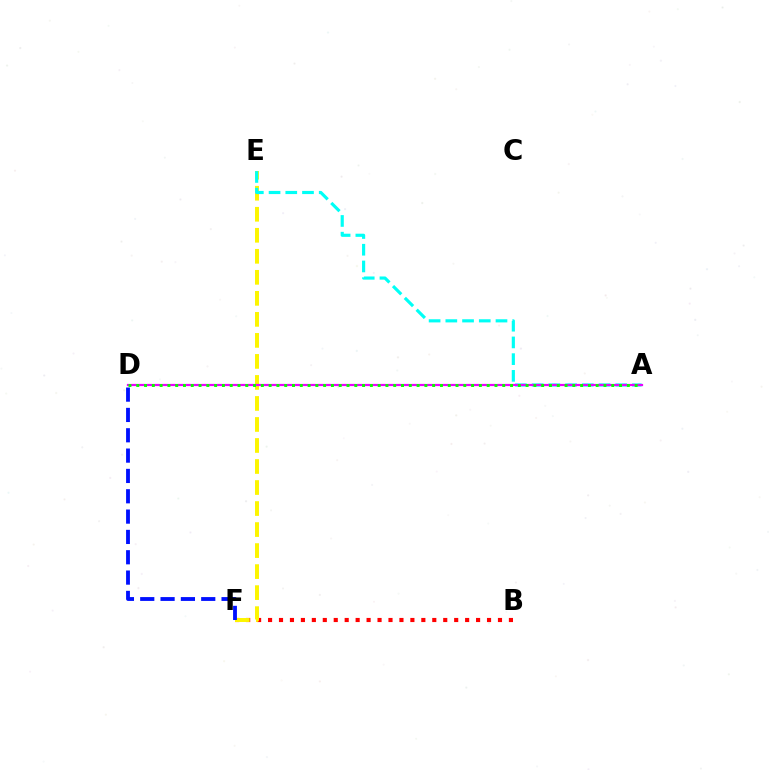{('B', 'F'): [{'color': '#ff0000', 'line_style': 'dotted', 'thickness': 2.97}], ('E', 'F'): [{'color': '#fcf500', 'line_style': 'dashed', 'thickness': 2.86}], ('A', 'E'): [{'color': '#00fff6', 'line_style': 'dashed', 'thickness': 2.27}], ('A', 'D'): [{'color': '#ee00ff', 'line_style': 'solid', 'thickness': 1.6}, {'color': '#08ff00', 'line_style': 'dotted', 'thickness': 2.12}], ('D', 'F'): [{'color': '#0010ff', 'line_style': 'dashed', 'thickness': 2.76}]}